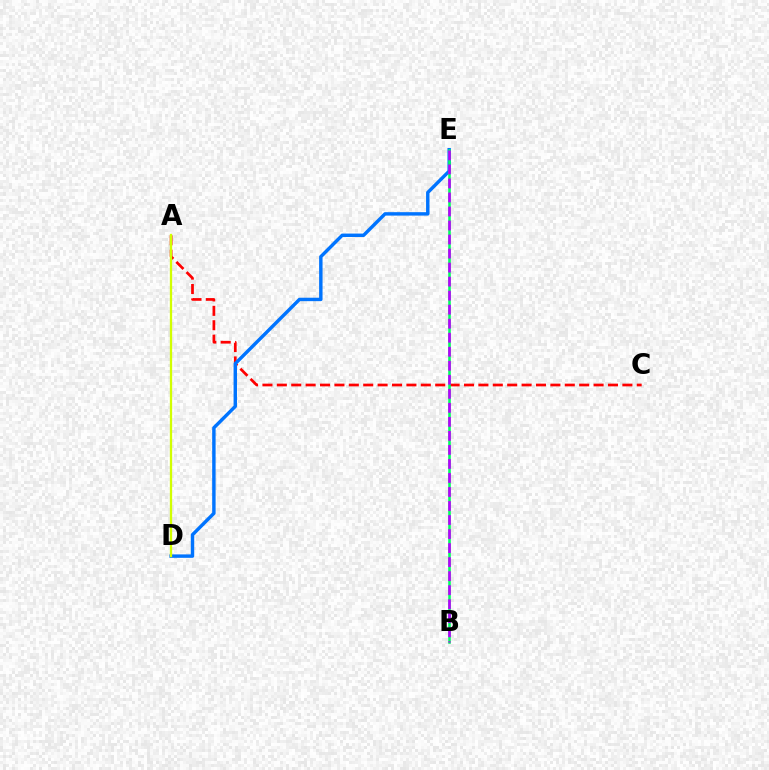{('A', 'C'): [{'color': '#ff0000', 'line_style': 'dashed', 'thickness': 1.96}], ('D', 'E'): [{'color': '#0074ff', 'line_style': 'solid', 'thickness': 2.47}], ('A', 'D'): [{'color': '#d1ff00', 'line_style': 'solid', 'thickness': 1.65}], ('B', 'E'): [{'color': '#00ff5c', 'line_style': 'solid', 'thickness': 1.85}, {'color': '#b900ff', 'line_style': 'dashed', 'thickness': 1.91}]}